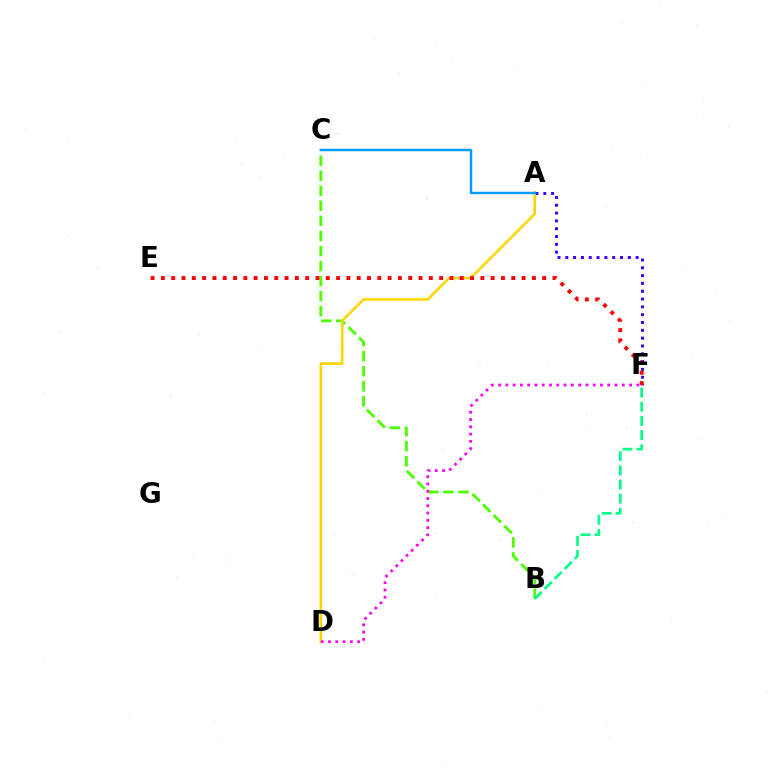{('A', 'F'): [{'color': '#3700ff', 'line_style': 'dotted', 'thickness': 2.12}], ('B', 'C'): [{'color': '#4fff00', 'line_style': 'dashed', 'thickness': 2.04}], ('A', 'D'): [{'color': '#ffd500', 'line_style': 'solid', 'thickness': 1.86}], ('A', 'C'): [{'color': '#009eff', 'line_style': 'solid', 'thickness': 1.78}], ('E', 'F'): [{'color': '#ff0000', 'line_style': 'dotted', 'thickness': 2.8}], ('B', 'F'): [{'color': '#00ff86', 'line_style': 'dashed', 'thickness': 1.92}], ('D', 'F'): [{'color': '#ff00ed', 'line_style': 'dotted', 'thickness': 1.98}]}